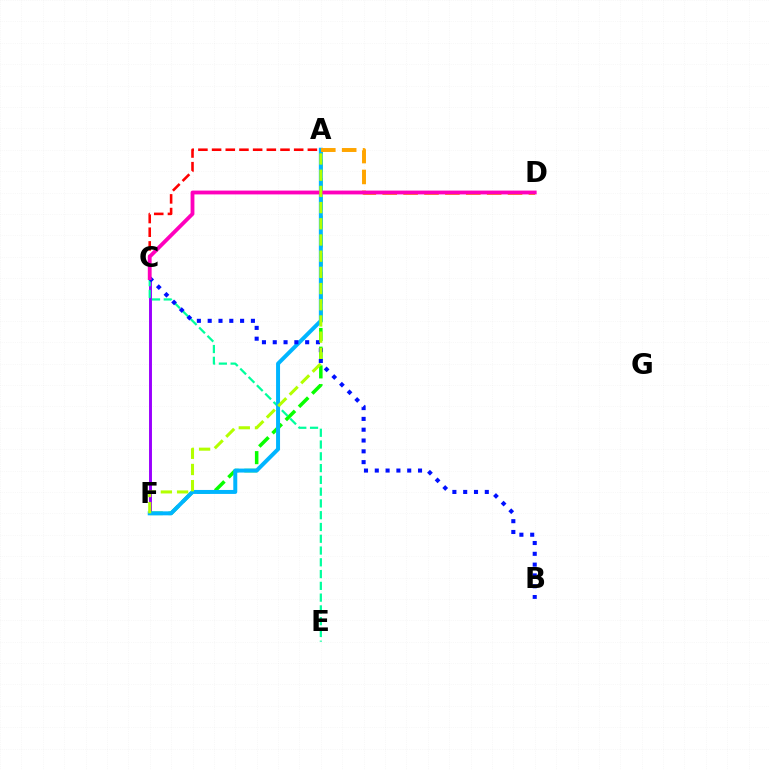{('C', 'F'): [{'color': '#9b00ff', 'line_style': 'solid', 'thickness': 2.11}], ('A', 'C'): [{'color': '#ff0000', 'line_style': 'dashed', 'thickness': 1.86}], ('A', 'F'): [{'color': '#08ff00', 'line_style': 'dashed', 'thickness': 2.54}, {'color': '#00b5ff', 'line_style': 'solid', 'thickness': 2.86}, {'color': '#b3ff00', 'line_style': 'dashed', 'thickness': 2.2}], ('C', 'E'): [{'color': '#00ff9d', 'line_style': 'dashed', 'thickness': 1.6}], ('A', 'D'): [{'color': '#ffa500', 'line_style': 'dashed', 'thickness': 2.84}], ('B', 'C'): [{'color': '#0010ff', 'line_style': 'dotted', 'thickness': 2.94}], ('C', 'D'): [{'color': '#ff00bd', 'line_style': 'solid', 'thickness': 2.75}]}